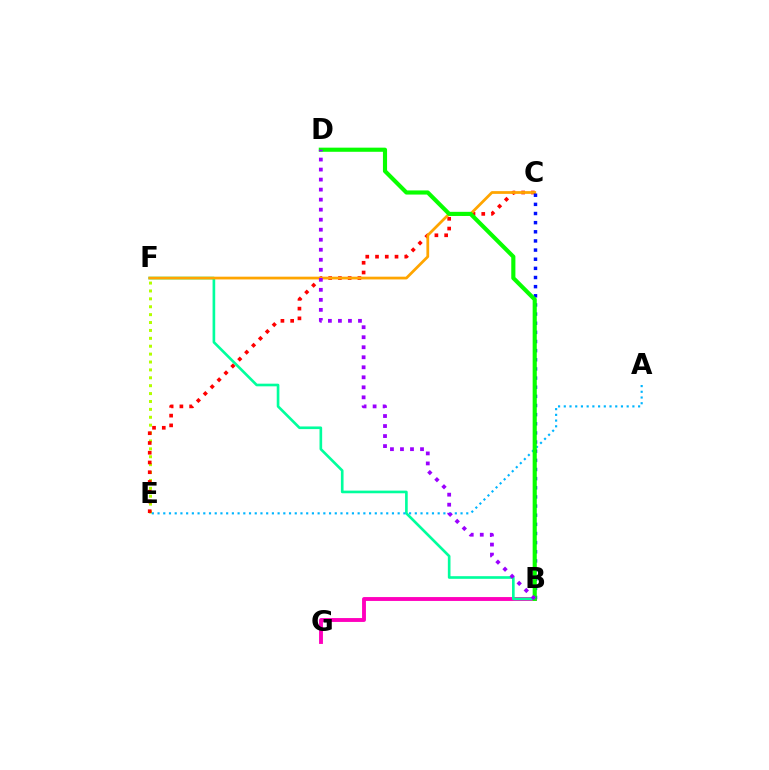{('B', 'G'): [{'color': '#ff00bd', 'line_style': 'solid', 'thickness': 2.79}], ('B', 'F'): [{'color': '#00ff9d', 'line_style': 'solid', 'thickness': 1.91}], ('E', 'F'): [{'color': '#b3ff00', 'line_style': 'dotted', 'thickness': 2.14}], ('C', 'E'): [{'color': '#ff0000', 'line_style': 'dotted', 'thickness': 2.65}], ('C', 'F'): [{'color': '#ffa500', 'line_style': 'solid', 'thickness': 1.98}], ('A', 'E'): [{'color': '#00b5ff', 'line_style': 'dotted', 'thickness': 1.55}], ('B', 'C'): [{'color': '#0010ff', 'line_style': 'dotted', 'thickness': 2.48}], ('B', 'D'): [{'color': '#08ff00', 'line_style': 'solid', 'thickness': 2.97}, {'color': '#9b00ff', 'line_style': 'dotted', 'thickness': 2.72}]}